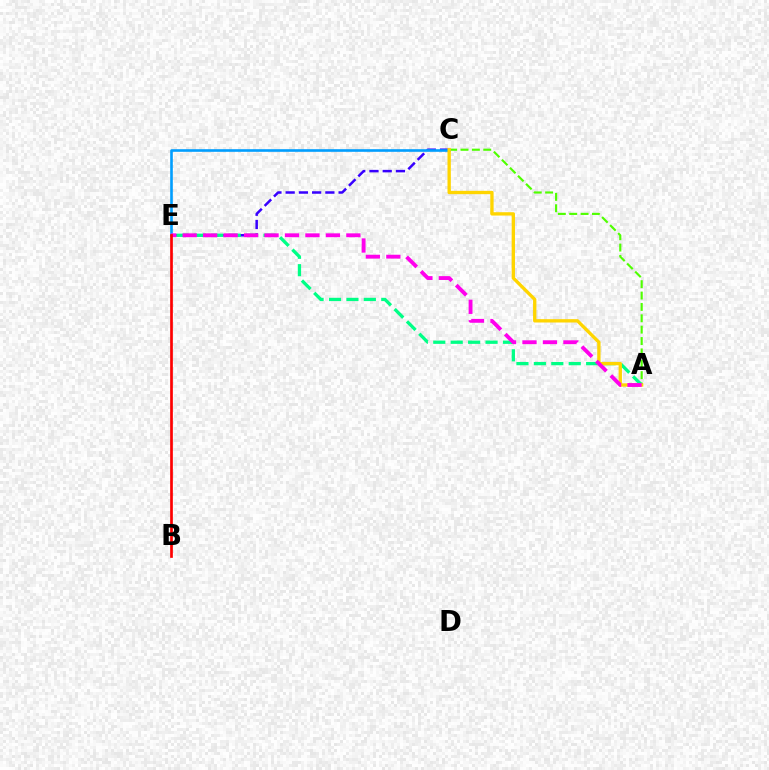{('A', 'C'): [{'color': '#4fff00', 'line_style': 'dashed', 'thickness': 1.54}, {'color': '#ffd500', 'line_style': 'solid', 'thickness': 2.4}], ('C', 'E'): [{'color': '#3700ff', 'line_style': 'dashed', 'thickness': 1.8}, {'color': '#009eff', 'line_style': 'solid', 'thickness': 1.89}], ('A', 'E'): [{'color': '#00ff86', 'line_style': 'dashed', 'thickness': 2.37}, {'color': '#ff00ed', 'line_style': 'dashed', 'thickness': 2.78}], ('B', 'E'): [{'color': '#ff0000', 'line_style': 'solid', 'thickness': 1.94}]}